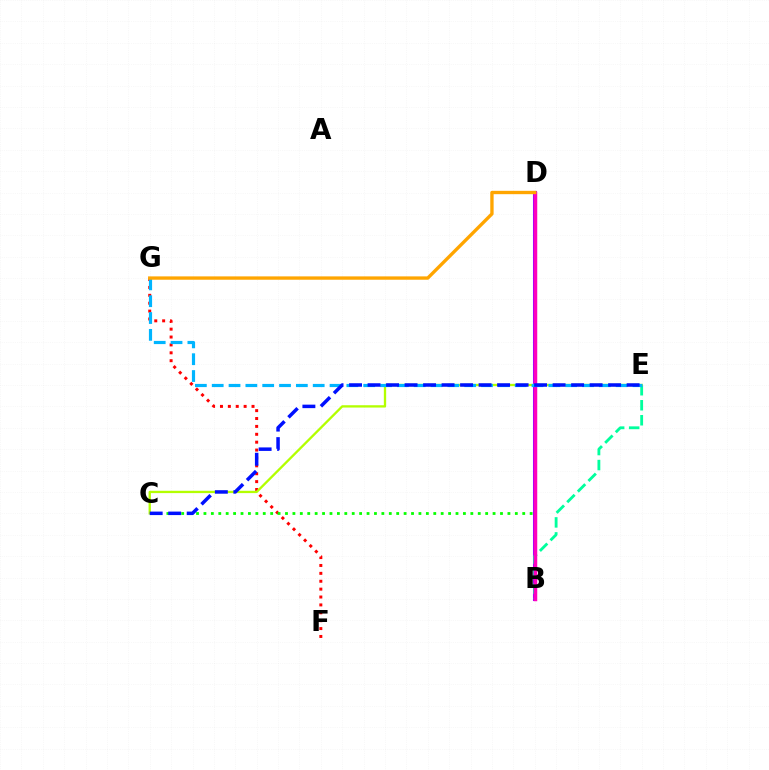{('B', 'D'): [{'color': '#9b00ff', 'line_style': 'solid', 'thickness': 2.92}, {'color': '#ff00bd', 'line_style': 'solid', 'thickness': 2.47}], ('F', 'G'): [{'color': '#ff0000', 'line_style': 'dotted', 'thickness': 2.14}], ('B', 'C'): [{'color': '#08ff00', 'line_style': 'dotted', 'thickness': 2.01}], ('B', 'E'): [{'color': '#00ff9d', 'line_style': 'dashed', 'thickness': 2.04}], ('C', 'E'): [{'color': '#b3ff00', 'line_style': 'solid', 'thickness': 1.67}, {'color': '#0010ff', 'line_style': 'dashed', 'thickness': 2.51}], ('E', 'G'): [{'color': '#00b5ff', 'line_style': 'dashed', 'thickness': 2.29}], ('D', 'G'): [{'color': '#ffa500', 'line_style': 'solid', 'thickness': 2.41}]}